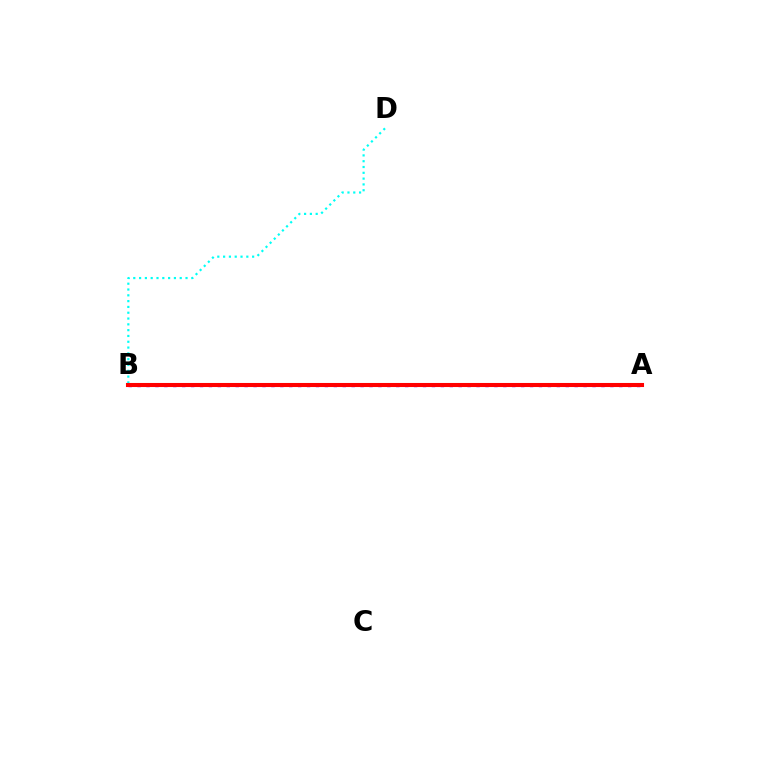{('A', 'B'): [{'color': '#84ff00', 'line_style': 'dotted', 'thickness': 2.03}, {'color': '#7200ff', 'line_style': 'dotted', 'thickness': 2.42}, {'color': '#ff0000', 'line_style': 'solid', 'thickness': 2.93}], ('B', 'D'): [{'color': '#00fff6', 'line_style': 'dotted', 'thickness': 1.58}]}